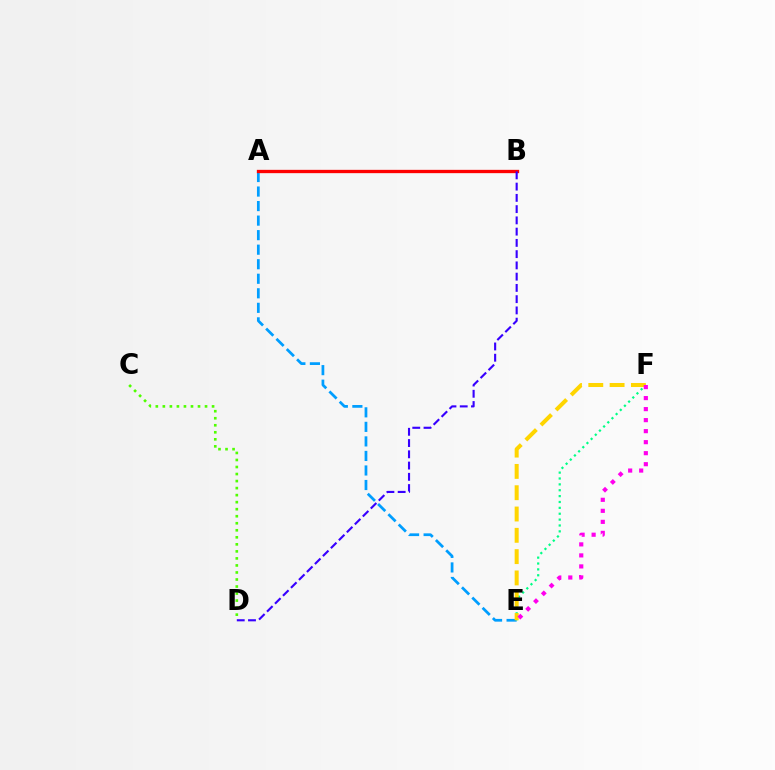{('A', 'E'): [{'color': '#009eff', 'line_style': 'dashed', 'thickness': 1.97}], ('E', 'F'): [{'color': '#00ff86', 'line_style': 'dotted', 'thickness': 1.6}, {'color': '#ffd500', 'line_style': 'dashed', 'thickness': 2.89}, {'color': '#ff00ed', 'line_style': 'dotted', 'thickness': 2.99}], ('A', 'B'): [{'color': '#ff0000', 'line_style': 'solid', 'thickness': 2.38}], ('B', 'D'): [{'color': '#3700ff', 'line_style': 'dashed', 'thickness': 1.53}], ('C', 'D'): [{'color': '#4fff00', 'line_style': 'dotted', 'thickness': 1.91}]}